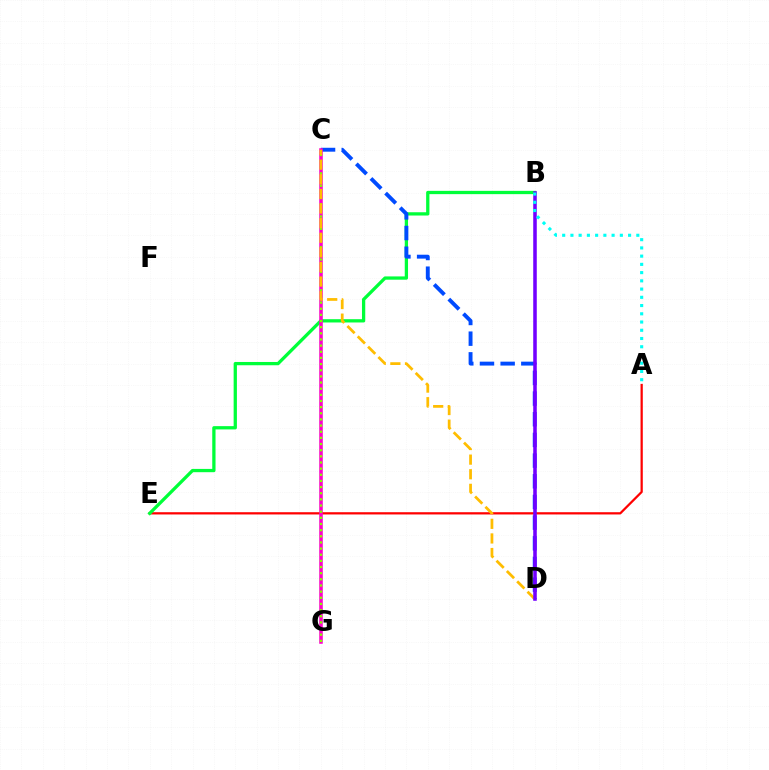{('A', 'E'): [{'color': '#ff0000', 'line_style': 'solid', 'thickness': 1.62}], ('B', 'E'): [{'color': '#00ff39', 'line_style': 'solid', 'thickness': 2.36}], ('C', 'D'): [{'color': '#004bff', 'line_style': 'dashed', 'thickness': 2.81}, {'color': '#ffbd00', 'line_style': 'dashed', 'thickness': 1.99}], ('C', 'G'): [{'color': '#ff00cf', 'line_style': 'solid', 'thickness': 2.56}, {'color': '#84ff00', 'line_style': 'dotted', 'thickness': 1.67}], ('B', 'D'): [{'color': '#7200ff', 'line_style': 'solid', 'thickness': 2.55}], ('A', 'B'): [{'color': '#00fff6', 'line_style': 'dotted', 'thickness': 2.24}]}